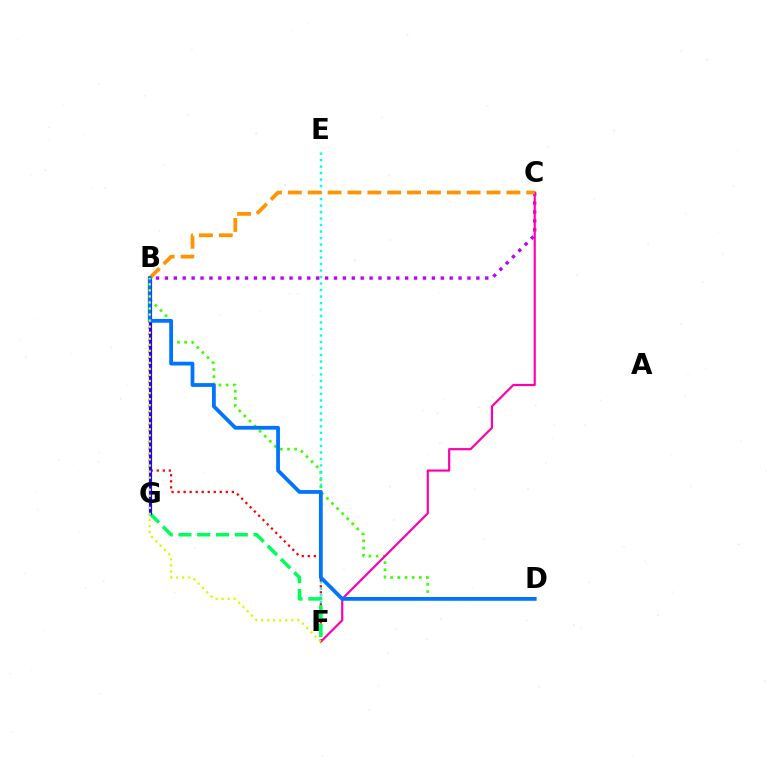{('B', 'D'): [{'color': '#3dff00', 'line_style': 'dotted', 'thickness': 1.95}, {'color': '#0074ff', 'line_style': 'solid', 'thickness': 2.72}], ('E', 'F'): [{'color': '#00fff6', 'line_style': 'dotted', 'thickness': 1.76}], ('B', 'C'): [{'color': '#b900ff', 'line_style': 'dotted', 'thickness': 2.42}, {'color': '#ff9400', 'line_style': 'dashed', 'thickness': 2.7}], ('C', 'F'): [{'color': '#ff00ac', 'line_style': 'solid', 'thickness': 1.57}], ('B', 'F'): [{'color': '#ff0000', 'line_style': 'dotted', 'thickness': 1.64}, {'color': '#d1ff00', 'line_style': 'dotted', 'thickness': 1.64}], ('F', 'G'): [{'color': '#00ff5c', 'line_style': 'dashed', 'thickness': 2.55}], ('B', 'G'): [{'color': '#2500ff', 'line_style': 'solid', 'thickness': 2.3}]}